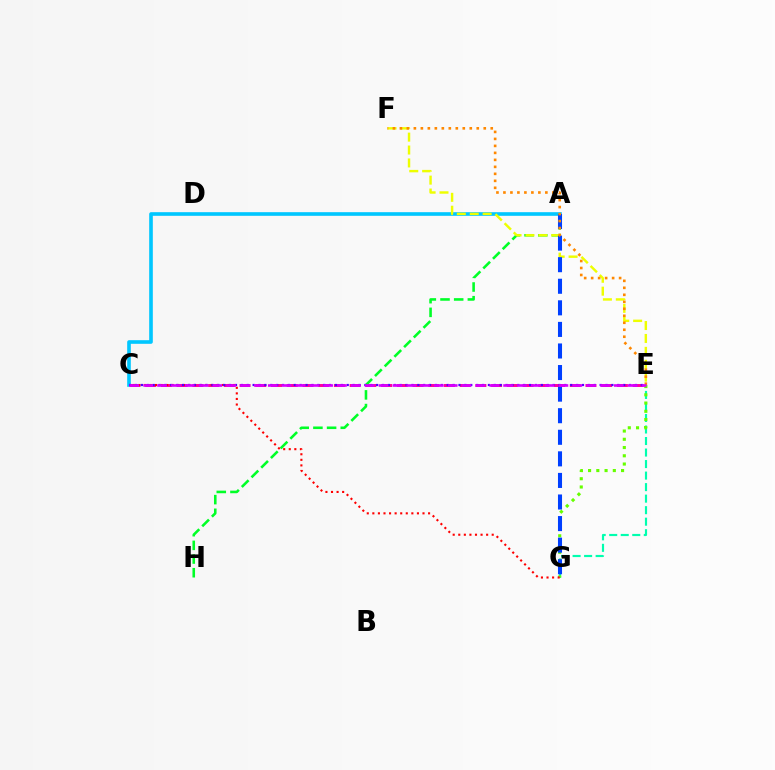{('A', 'C'): [{'color': '#00c7ff', 'line_style': 'solid', 'thickness': 2.61}], ('E', 'G'): [{'color': '#00ffaf', 'line_style': 'dashed', 'thickness': 1.57}, {'color': '#66ff00', 'line_style': 'dotted', 'thickness': 2.24}], ('C', 'E'): [{'color': '#ff00a0', 'line_style': 'dashed', 'thickness': 2.14}, {'color': '#4f00ff', 'line_style': 'dotted', 'thickness': 1.6}, {'color': '#d600ff', 'line_style': 'dashed', 'thickness': 1.88}], ('A', 'H'): [{'color': '#00ff27', 'line_style': 'dashed', 'thickness': 1.86}], ('E', 'F'): [{'color': '#eeff00', 'line_style': 'dashed', 'thickness': 1.75}, {'color': '#ff8800', 'line_style': 'dotted', 'thickness': 1.9}], ('A', 'G'): [{'color': '#003fff', 'line_style': 'dashed', 'thickness': 2.93}], ('C', 'G'): [{'color': '#ff0000', 'line_style': 'dotted', 'thickness': 1.51}]}